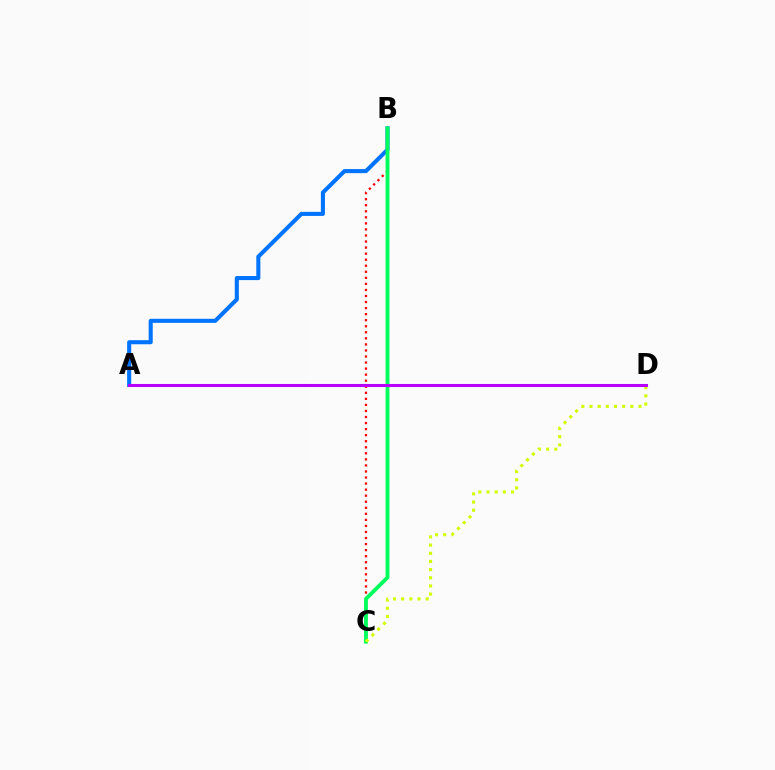{('A', 'B'): [{'color': '#0074ff', 'line_style': 'solid', 'thickness': 2.93}], ('B', 'C'): [{'color': '#ff0000', 'line_style': 'dotted', 'thickness': 1.64}, {'color': '#00ff5c', 'line_style': 'solid', 'thickness': 2.78}], ('C', 'D'): [{'color': '#d1ff00', 'line_style': 'dotted', 'thickness': 2.22}], ('A', 'D'): [{'color': '#b900ff', 'line_style': 'solid', 'thickness': 2.2}]}